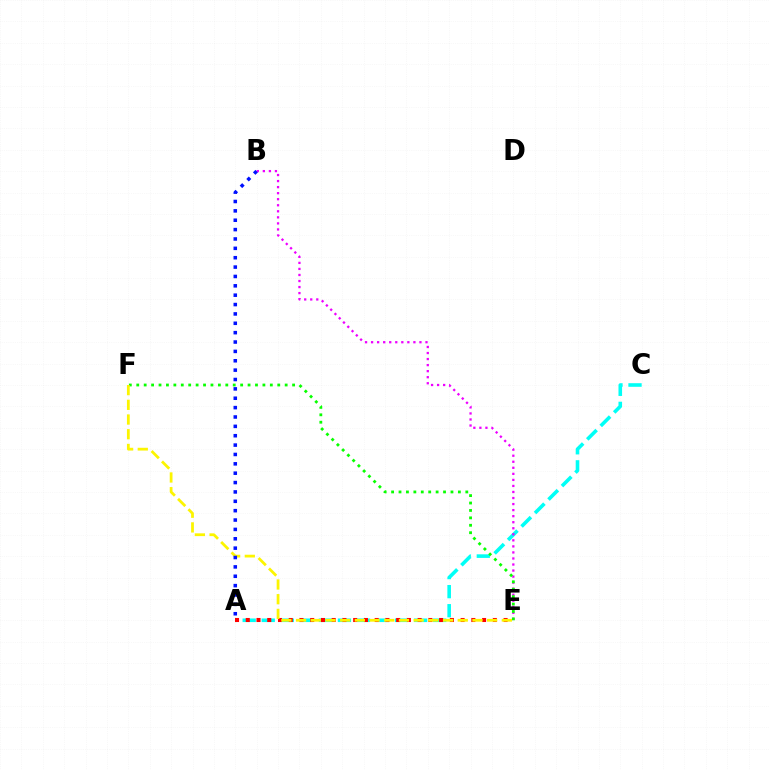{('A', 'C'): [{'color': '#00fff6', 'line_style': 'dashed', 'thickness': 2.59}], ('A', 'E'): [{'color': '#ff0000', 'line_style': 'dotted', 'thickness': 2.92}], ('B', 'E'): [{'color': '#ee00ff', 'line_style': 'dotted', 'thickness': 1.64}], ('E', 'F'): [{'color': '#08ff00', 'line_style': 'dotted', 'thickness': 2.02}, {'color': '#fcf500', 'line_style': 'dashed', 'thickness': 2.0}], ('A', 'B'): [{'color': '#0010ff', 'line_style': 'dotted', 'thickness': 2.55}]}